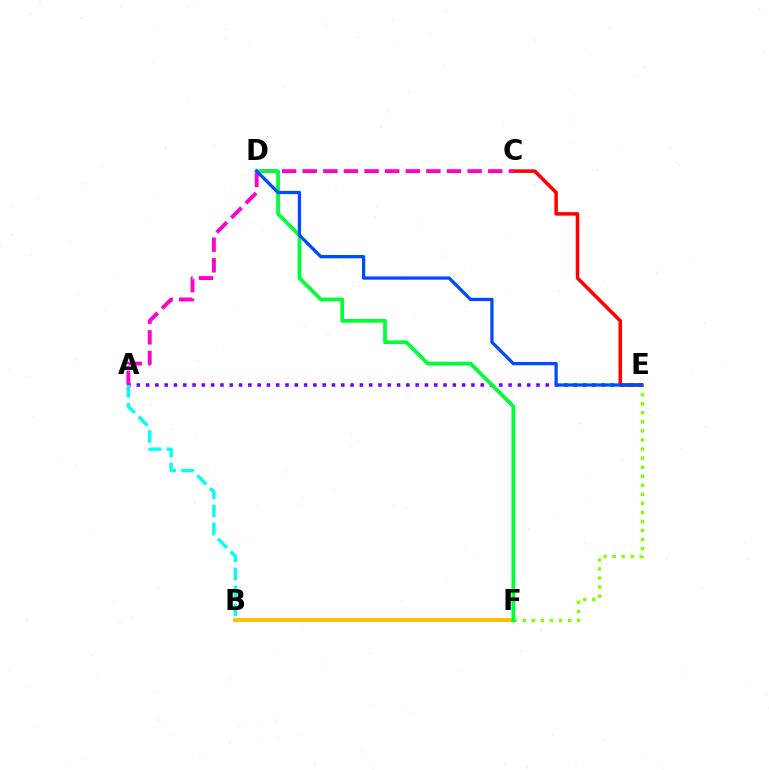{('B', 'F'): [{'color': '#ffbd00', 'line_style': 'solid', 'thickness': 2.77}], ('A', 'E'): [{'color': '#7200ff', 'line_style': 'dotted', 'thickness': 2.53}], ('E', 'F'): [{'color': '#84ff00', 'line_style': 'dotted', 'thickness': 2.46}], ('C', 'E'): [{'color': '#ff0000', 'line_style': 'solid', 'thickness': 2.55}], ('A', 'B'): [{'color': '#00fff6', 'line_style': 'dashed', 'thickness': 2.45}], ('A', 'C'): [{'color': '#ff00cf', 'line_style': 'dashed', 'thickness': 2.8}], ('D', 'F'): [{'color': '#00ff39', 'line_style': 'solid', 'thickness': 2.69}], ('D', 'E'): [{'color': '#004bff', 'line_style': 'solid', 'thickness': 2.35}]}